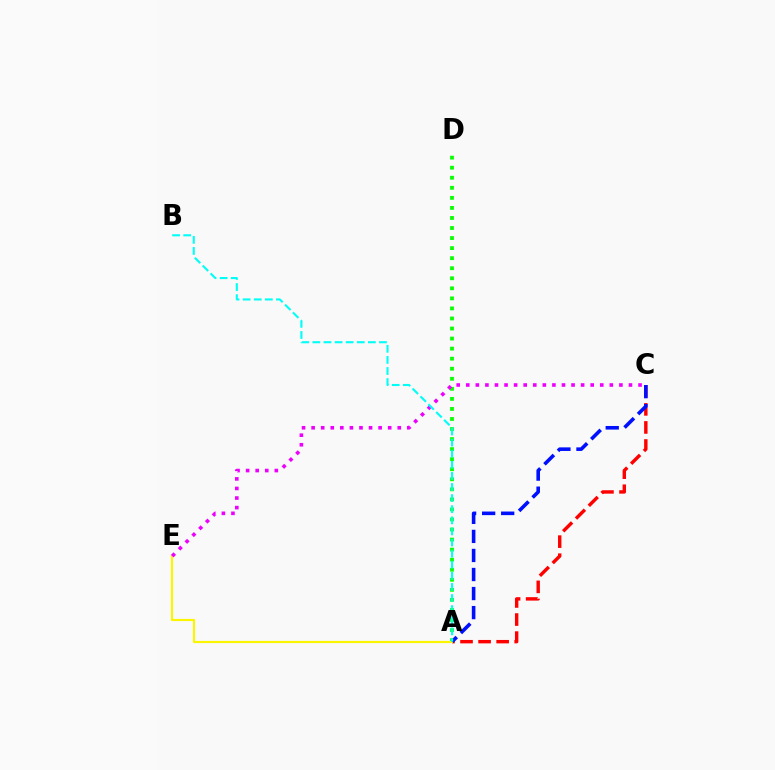{('A', 'C'): [{'color': '#ff0000', 'line_style': 'dashed', 'thickness': 2.45}, {'color': '#0010ff', 'line_style': 'dashed', 'thickness': 2.59}], ('A', 'D'): [{'color': '#08ff00', 'line_style': 'dotted', 'thickness': 2.73}], ('A', 'E'): [{'color': '#fcf500', 'line_style': 'solid', 'thickness': 1.57}], ('C', 'E'): [{'color': '#ee00ff', 'line_style': 'dotted', 'thickness': 2.6}], ('A', 'B'): [{'color': '#00fff6', 'line_style': 'dashed', 'thickness': 1.51}]}